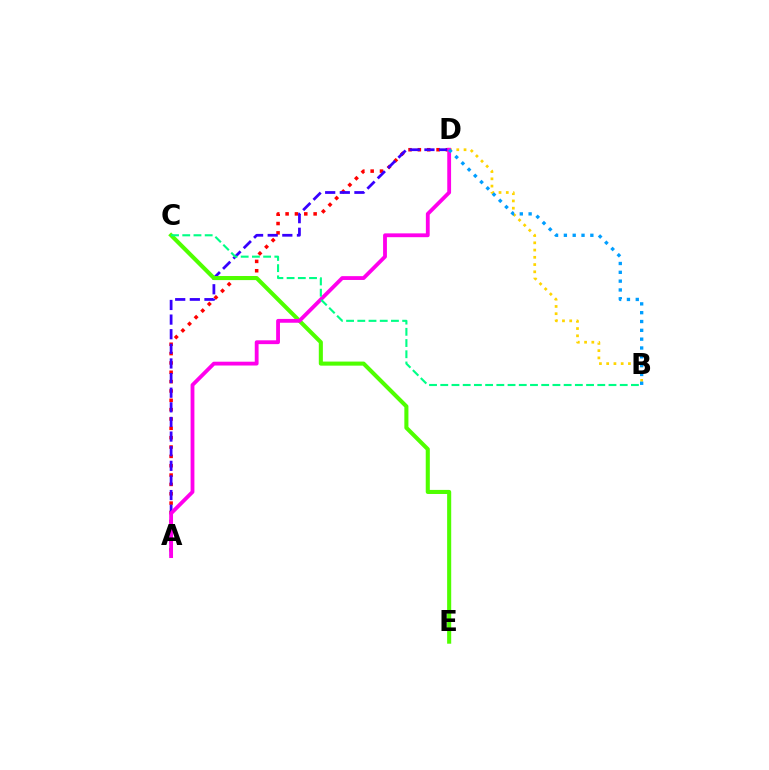{('A', 'D'): [{'color': '#ff0000', 'line_style': 'dotted', 'thickness': 2.54}, {'color': '#3700ff', 'line_style': 'dashed', 'thickness': 1.99}, {'color': '#ff00ed', 'line_style': 'solid', 'thickness': 2.75}], ('C', 'E'): [{'color': '#4fff00', 'line_style': 'solid', 'thickness': 2.94}], ('B', 'D'): [{'color': '#ffd500', 'line_style': 'dotted', 'thickness': 1.97}, {'color': '#009eff', 'line_style': 'dotted', 'thickness': 2.4}], ('B', 'C'): [{'color': '#00ff86', 'line_style': 'dashed', 'thickness': 1.52}]}